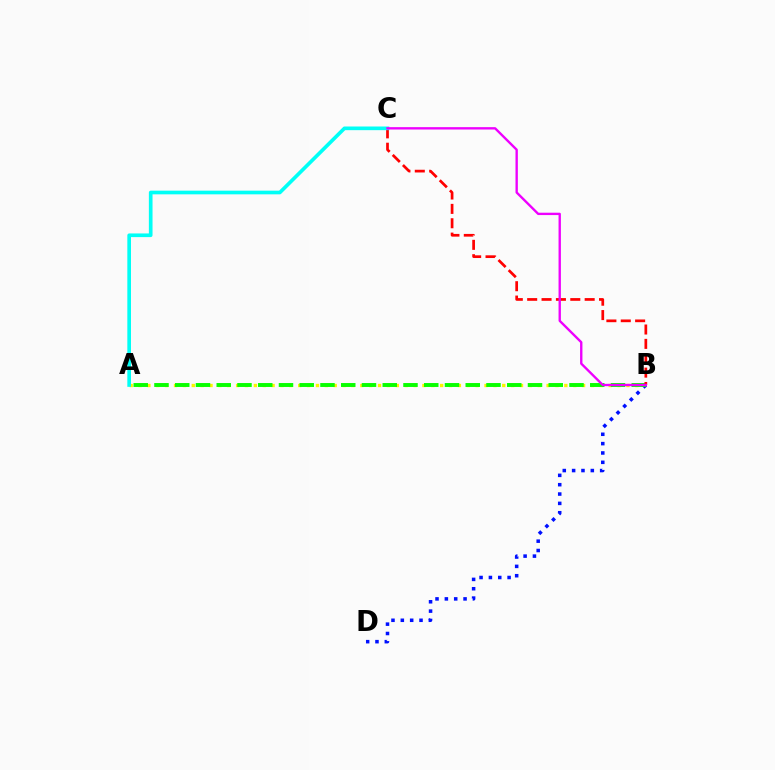{('A', 'B'): [{'color': '#fcf500', 'line_style': 'dotted', 'thickness': 2.41}, {'color': '#08ff00', 'line_style': 'dashed', 'thickness': 2.82}], ('B', 'D'): [{'color': '#0010ff', 'line_style': 'dotted', 'thickness': 2.54}], ('B', 'C'): [{'color': '#ff0000', 'line_style': 'dashed', 'thickness': 1.95}, {'color': '#ee00ff', 'line_style': 'solid', 'thickness': 1.7}], ('A', 'C'): [{'color': '#00fff6', 'line_style': 'solid', 'thickness': 2.64}]}